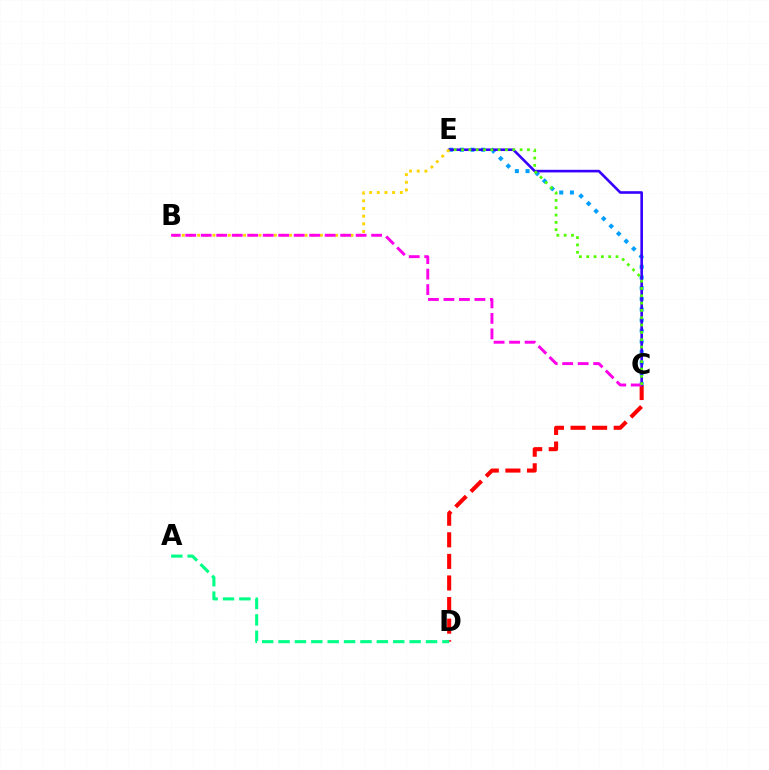{('C', 'E'): [{'color': '#009eff', 'line_style': 'dotted', 'thickness': 2.89}, {'color': '#3700ff', 'line_style': 'solid', 'thickness': 1.88}, {'color': '#4fff00', 'line_style': 'dotted', 'thickness': 1.99}], ('C', 'D'): [{'color': '#ff0000', 'line_style': 'dashed', 'thickness': 2.93}], ('A', 'D'): [{'color': '#00ff86', 'line_style': 'dashed', 'thickness': 2.23}], ('B', 'E'): [{'color': '#ffd500', 'line_style': 'dotted', 'thickness': 2.08}], ('B', 'C'): [{'color': '#ff00ed', 'line_style': 'dashed', 'thickness': 2.1}]}